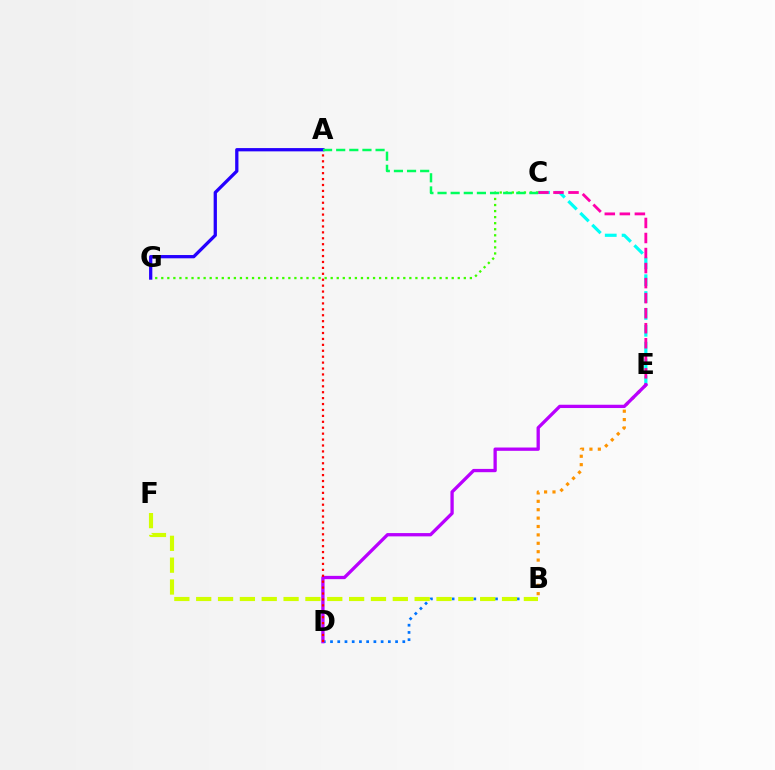{('B', 'D'): [{'color': '#0074ff', 'line_style': 'dotted', 'thickness': 1.96}], ('B', 'E'): [{'color': '#ff9400', 'line_style': 'dotted', 'thickness': 2.28}], ('C', 'E'): [{'color': '#00fff6', 'line_style': 'dashed', 'thickness': 2.29}, {'color': '#ff00ac', 'line_style': 'dashed', 'thickness': 2.04}], ('D', 'E'): [{'color': '#b900ff', 'line_style': 'solid', 'thickness': 2.37}], ('C', 'G'): [{'color': '#3dff00', 'line_style': 'dotted', 'thickness': 1.64}], ('A', 'D'): [{'color': '#ff0000', 'line_style': 'dotted', 'thickness': 1.61}], ('A', 'G'): [{'color': '#2500ff', 'line_style': 'solid', 'thickness': 2.36}], ('A', 'C'): [{'color': '#00ff5c', 'line_style': 'dashed', 'thickness': 1.78}], ('B', 'F'): [{'color': '#d1ff00', 'line_style': 'dashed', 'thickness': 2.97}]}